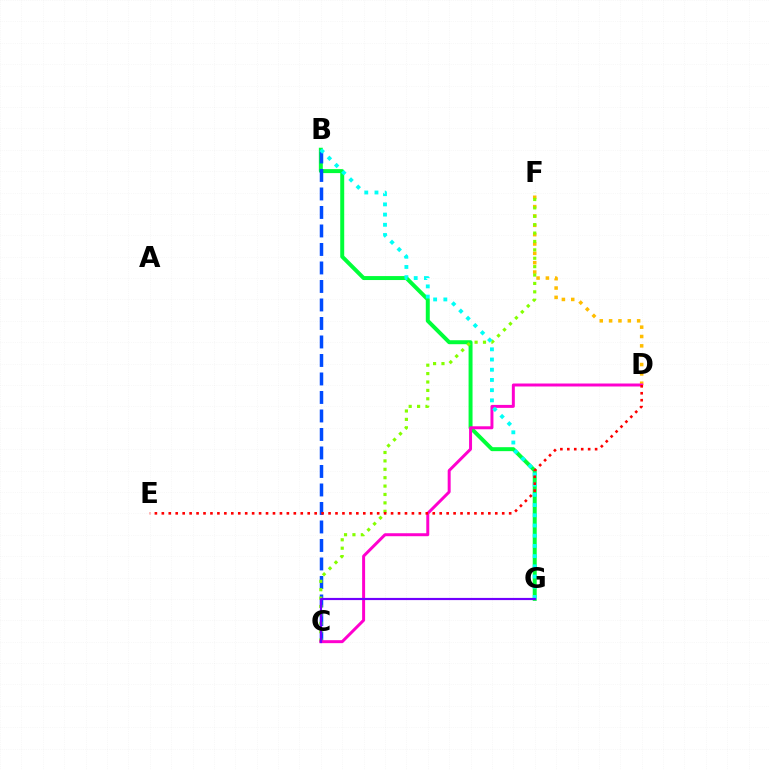{('D', 'F'): [{'color': '#ffbd00', 'line_style': 'dotted', 'thickness': 2.54}], ('B', 'G'): [{'color': '#00ff39', 'line_style': 'solid', 'thickness': 2.86}, {'color': '#00fff6', 'line_style': 'dotted', 'thickness': 2.77}], ('B', 'C'): [{'color': '#004bff', 'line_style': 'dashed', 'thickness': 2.51}], ('C', 'F'): [{'color': '#84ff00', 'line_style': 'dotted', 'thickness': 2.28}], ('C', 'D'): [{'color': '#ff00cf', 'line_style': 'solid', 'thickness': 2.14}], ('D', 'E'): [{'color': '#ff0000', 'line_style': 'dotted', 'thickness': 1.89}], ('C', 'G'): [{'color': '#7200ff', 'line_style': 'solid', 'thickness': 1.57}]}